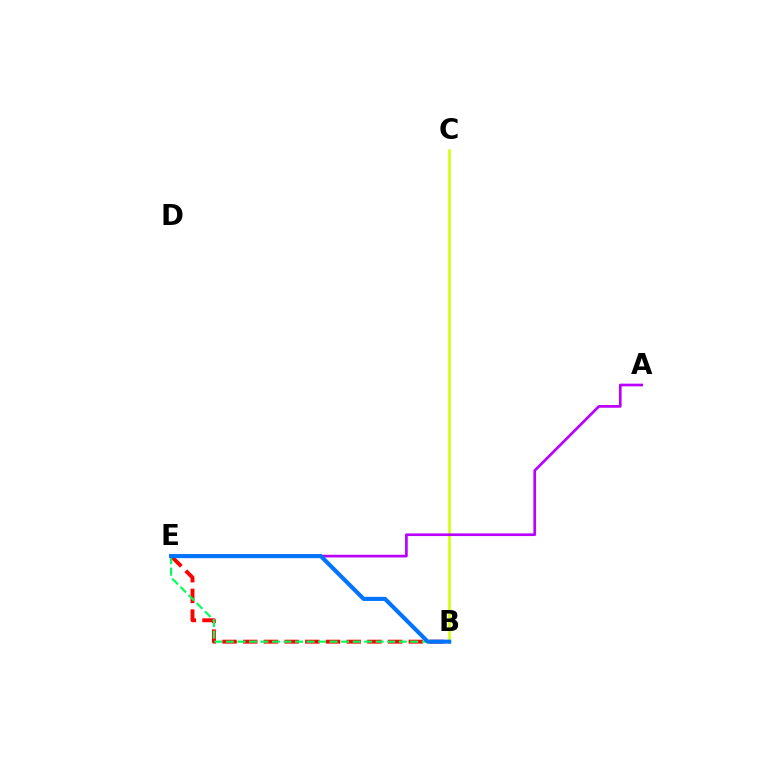{('B', 'C'): [{'color': '#d1ff00', 'line_style': 'solid', 'thickness': 1.83}], ('B', 'E'): [{'color': '#ff0000', 'line_style': 'dashed', 'thickness': 2.81}, {'color': '#00ff5c', 'line_style': 'dashed', 'thickness': 1.57}, {'color': '#0074ff', 'line_style': 'solid', 'thickness': 2.96}], ('A', 'E'): [{'color': '#b900ff', 'line_style': 'solid', 'thickness': 1.94}]}